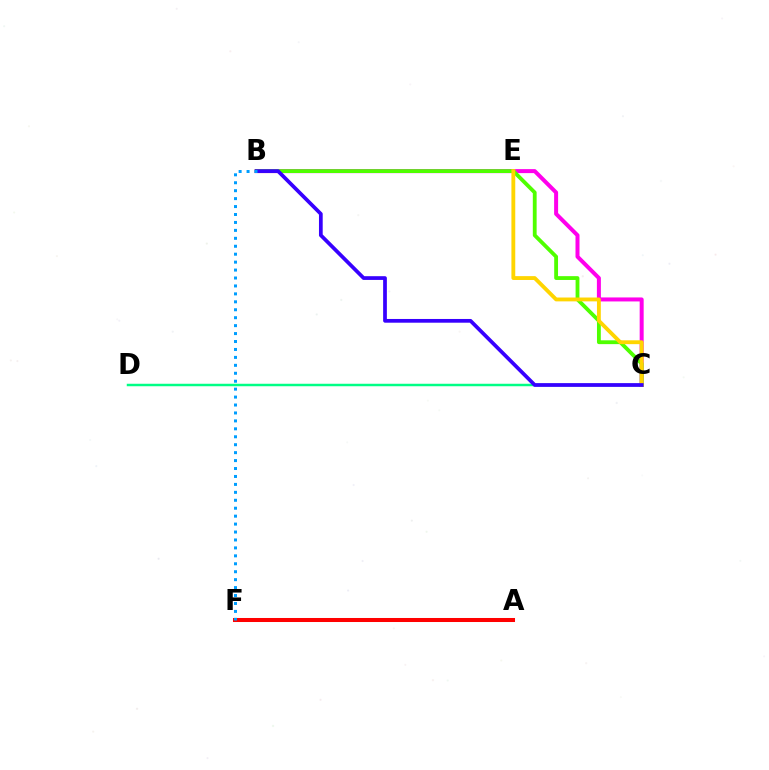{('B', 'C'): [{'color': '#ff00ed', 'line_style': 'solid', 'thickness': 2.88}, {'color': '#4fff00', 'line_style': 'solid', 'thickness': 2.75}, {'color': '#3700ff', 'line_style': 'solid', 'thickness': 2.69}], ('A', 'F'): [{'color': '#ff0000', 'line_style': 'solid', 'thickness': 2.9}], ('C', 'D'): [{'color': '#00ff86', 'line_style': 'solid', 'thickness': 1.79}], ('C', 'E'): [{'color': '#ffd500', 'line_style': 'solid', 'thickness': 2.77}], ('B', 'F'): [{'color': '#009eff', 'line_style': 'dotted', 'thickness': 2.16}]}